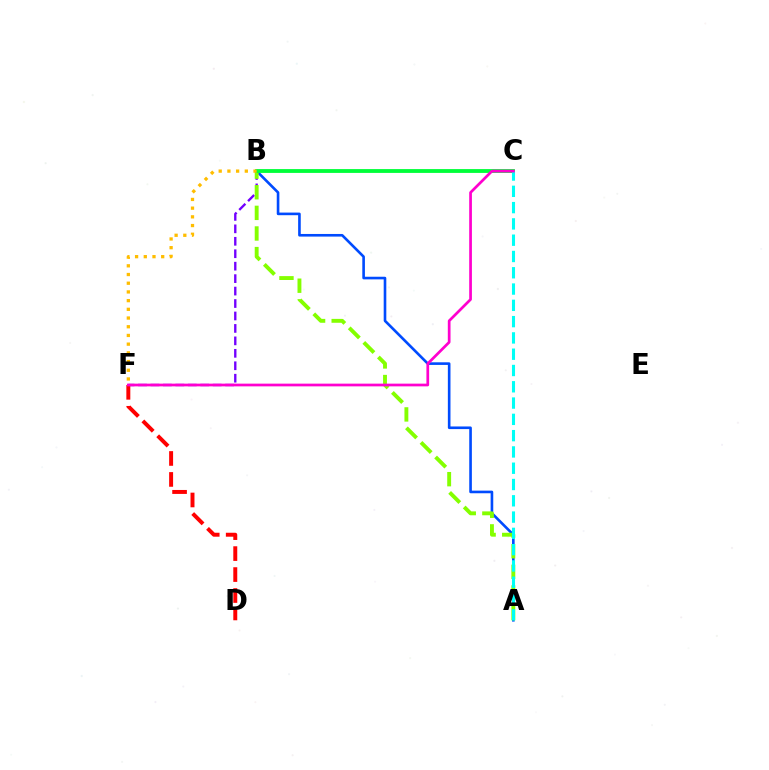{('A', 'B'): [{'color': '#004bff', 'line_style': 'solid', 'thickness': 1.89}, {'color': '#84ff00', 'line_style': 'dashed', 'thickness': 2.8}], ('B', 'F'): [{'color': '#7200ff', 'line_style': 'dashed', 'thickness': 1.69}, {'color': '#ffbd00', 'line_style': 'dotted', 'thickness': 2.36}], ('D', 'F'): [{'color': '#ff0000', 'line_style': 'dashed', 'thickness': 2.85}], ('B', 'C'): [{'color': '#00ff39', 'line_style': 'solid', 'thickness': 2.76}], ('A', 'C'): [{'color': '#00fff6', 'line_style': 'dashed', 'thickness': 2.21}], ('C', 'F'): [{'color': '#ff00cf', 'line_style': 'solid', 'thickness': 1.96}]}